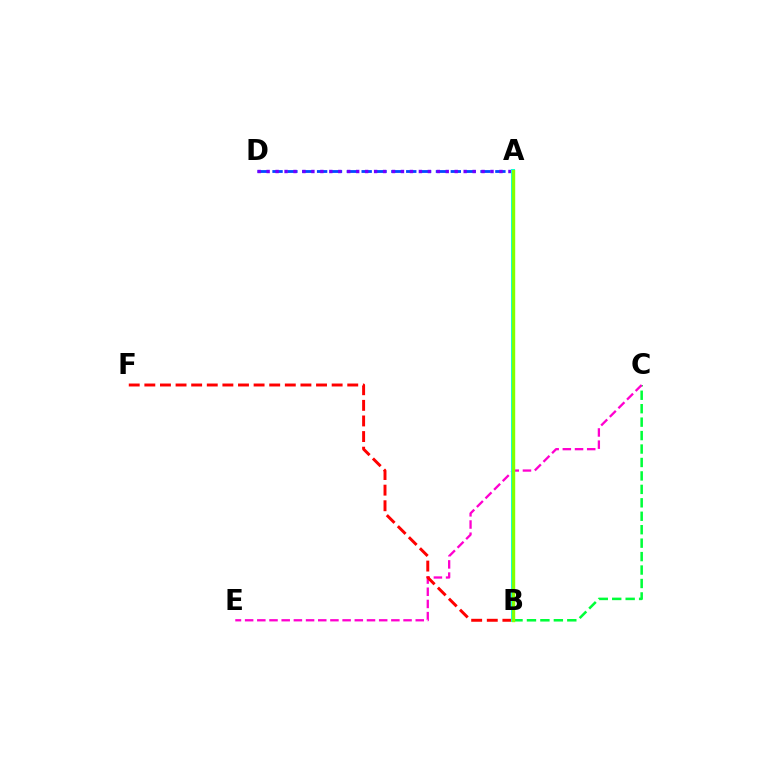{('A', 'B'): [{'color': '#ffbd00', 'line_style': 'dotted', 'thickness': 2.76}, {'color': '#00fff6', 'line_style': 'solid', 'thickness': 2.89}, {'color': '#84ff00', 'line_style': 'solid', 'thickness': 2.45}], ('A', 'D'): [{'color': '#004bff', 'line_style': 'dashed', 'thickness': 2.02}, {'color': '#7200ff', 'line_style': 'dotted', 'thickness': 2.43}], ('B', 'C'): [{'color': '#00ff39', 'line_style': 'dashed', 'thickness': 1.83}], ('C', 'E'): [{'color': '#ff00cf', 'line_style': 'dashed', 'thickness': 1.66}], ('B', 'F'): [{'color': '#ff0000', 'line_style': 'dashed', 'thickness': 2.12}]}